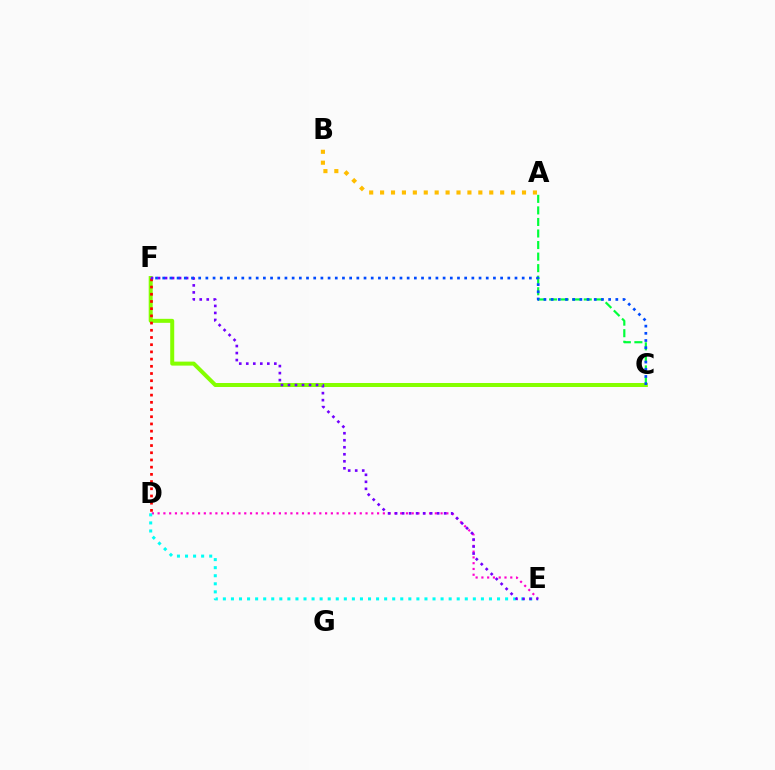{('A', 'C'): [{'color': '#00ff39', 'line_style': 'dashed', 'thickness': 1.57}], ('A', 'B'): [{'color': '#ffbd00', 'line_style': 'dotted', 'thickness': 2.97}], ('D', 'E'): [{'color': '#ff00cf', 'line_style': 'dotted', 'thickness': 1.57}, {'color': '#00fff6', 'line_style': 'dotted', 'thickness': 2.19}], ('C', 'F'): [{'color': '#84ff00', 'line_style': 'solid', 'thickness': 2.88}, {'color': '#004bff', 'line_style': 'dotted', 'thickness': 1.95}], ('D', 'F'): [{'color': '#ff0000', 'line_style': 'dotted', 'thickness': 1.96}], ('E', 'F'): [{'color': '#7200ff', 'line_style': 'dotted', 'thickness': 1.9}]}